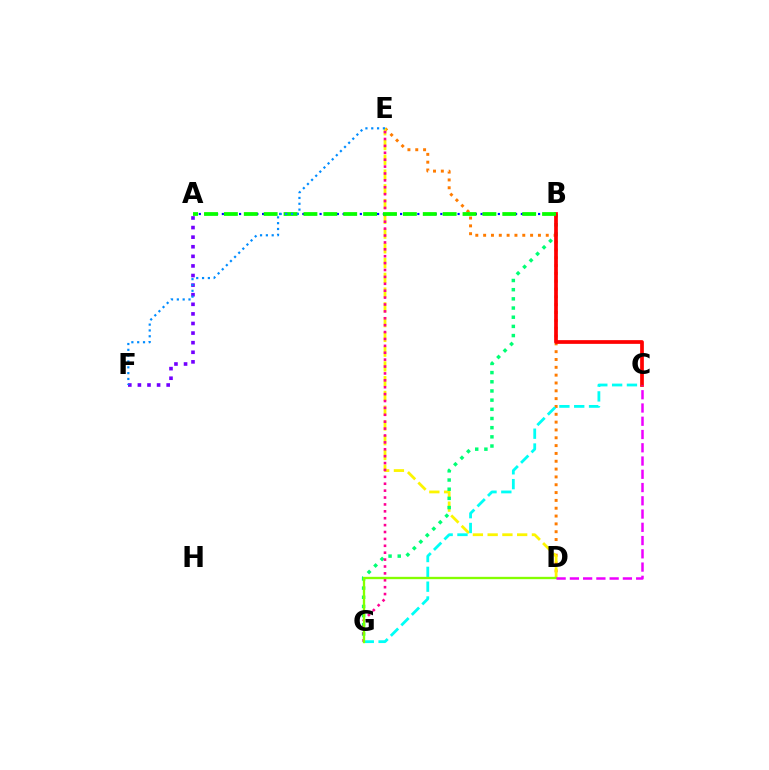{('A', 'F'): [{'color': '#7200ff', 'line_style': 'dotted', 'thickness': 2.61}], ('D', 'E'): [{'color': '#ff7c00', 'line_style': 'dotted', 'thickness': 2.13}, {'color': '#fcf500', 'line_style': 'dashed', 'thickness': 2.0}], ('B', 'G'): [{'color': '#00ff74', 'line_style': 'dotted', 'thickness': 2.49}], ('B', 'C'): [{'color': '#ff0000', 'line_style': 'solid', 'thickness': 2.68}], ('E', 'G'): [{'color': '#ff0094', 'line_style': 'dotted', 'thickness': 1.87}], ('C', 'G'): [{'color': '#00fff6', 'line_style': 'dashed', 'thickness': 2.01}], ('A', 'B'): [{'color': '#0010ff', 'line_style': 'dotted', 'thickness': 1.56}, {'color': '#08ff00', 'line_style': 'dashed', 'thickness': 2.7}], ('D', 'G'): [{'color': '#84ff00', 'line_style': 'solid', 'thickness': 1.68}], ('E', 'F'): [{'color': '#008cff', 'line_style': 'dotted', 'thickness': 1.58}], ('C', 'D'): [{'color': '#ee00ff', 'line_style': 'dashed', 'thickness': 1.8}]}